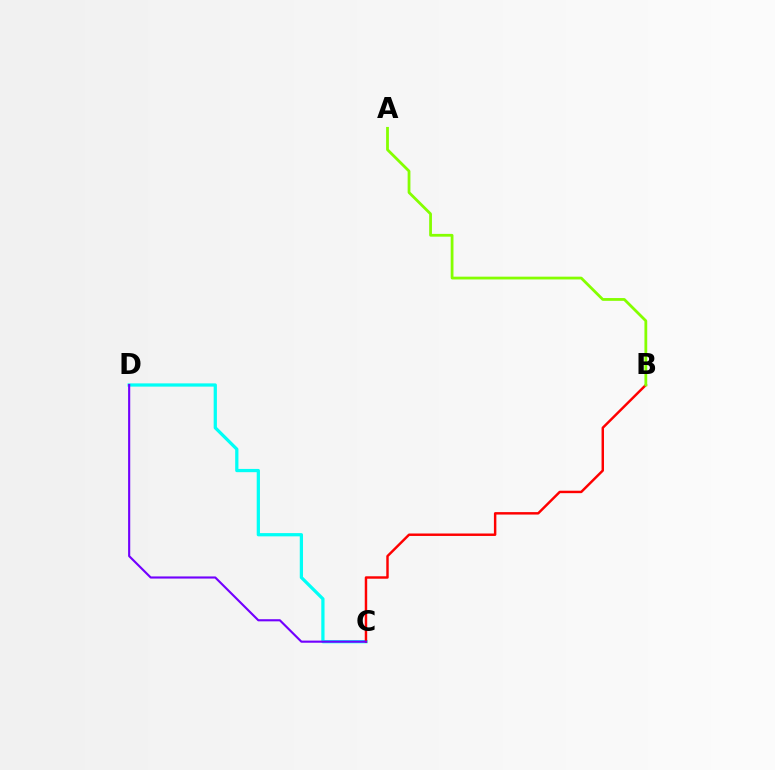{('C', 'D'): [{'color': '#00fff6', 'line_style': 'solid', 'thickness': 2.34}, {'color': '#7200ff', 'line_style': 'solid', 'thickness': 1.53}], ('B', 'C'): [{'color': '#ff0000', 'line_style': 'solid', 'thickness': 1.76}], ('A', 'B'): [{'color': '#84ff00', 'line_style': 'solid', 'thickness': 2.0}]}